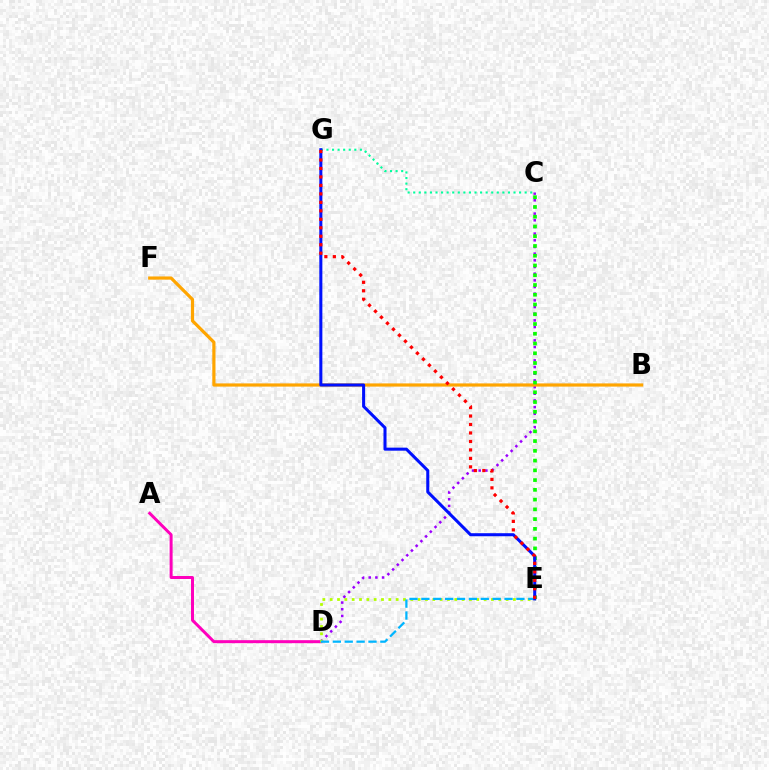{('C', 'D'): [{'color': '#9b00ff', 'line_style': 'dotted', 'thickness': 1.81}], ('B', 'F'): [{'color': '#ffa500', 'line_style': 'solid', 'thickness': 2.3}], ('C', 'E'): [{'color': '#08ff00', 'line_style': 'dotted', 'thickness': 2.65}], ('C', 'G'): [{'color': '#00ff9d', 'line_style': 'dotted', 'thickness': 1.51}], ('A', 'D'): [{'color': '#ff00bd', 'line_style': 'solid', 'thickness': 2.15}], ('D', 'E'): [{'color': '#b3ff00', 'line_style': 'dotted', 'thickness': 1.99}, {'color': '#00b5ff', 'line_style': 'dashed', 'thickness': 1.61}], ('E', 'G'): [{'color': '#0010ff', 'line_style': 'solid', 'thickness': 2.19}, {'color': '#ff0000', 'line_style': 'dotted', 'thickness': 2.3}]}